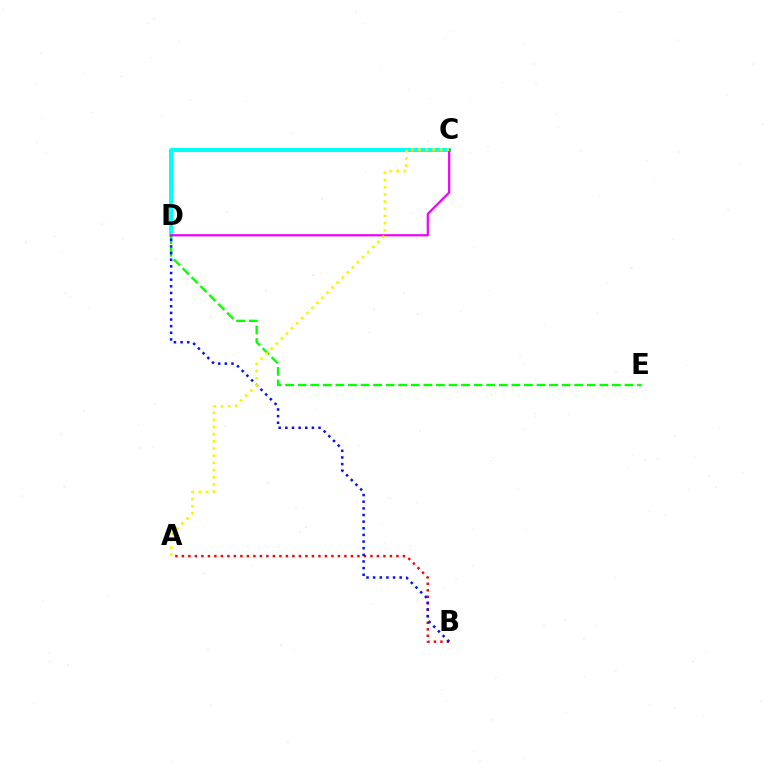{('A', 'B'): [{'color': '#ff0000', 'line_style': 'dotted', 'thickness': 1.77}], ('C', 'D'): [{'color': '#00fff6', 'line_style': 'solid', 'thickness': 2.86}, {'color': '#ee00ff', 'line_style': 'solid', 'thickness': 1.59}], ('D', 'E'): [{'color': '#08ff00', 'line_style': 'dashed', 'thickness': 1.71}], ('B', 'D'): [{'color': '#0010ff', 'line_style': 'dotted', 'thickness': 1.8}], ('A', 'C'): [{'color': '#fcf500', 'line_style': 'dotted', 'thickness': 1.95}]}